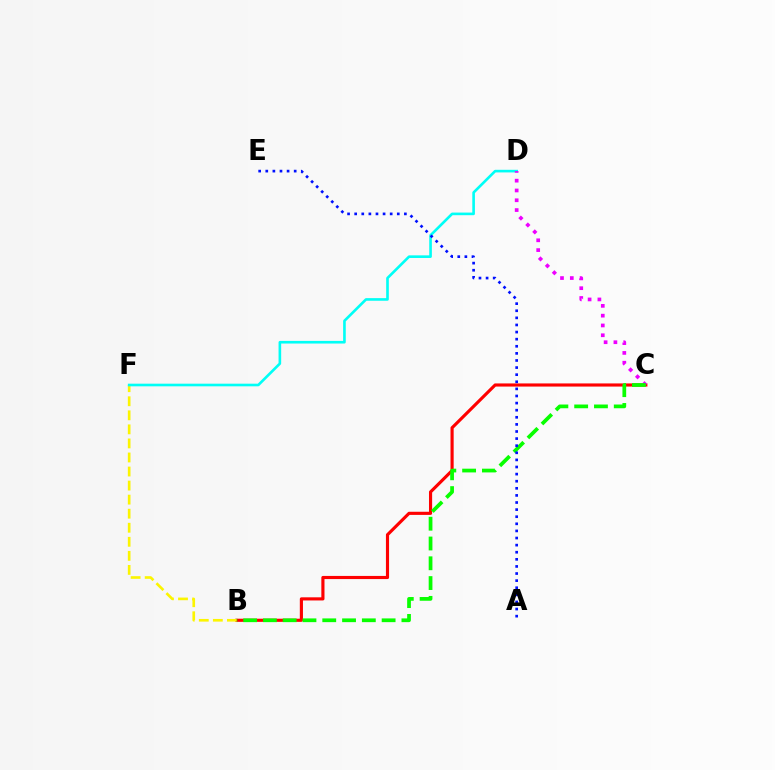{('B', 'C'): [{'color': '#ff0000', 'line_style': 'solid', 'thickness': 2.26}, {'color': '#08ff00', 'line_style': 'dashed', 'thickness': 2.69}], ('B', 'F'): [{'color': '#fcf500', 'line_style': 'dashed', 'thickness': 1.91}], ('D', 'F'): [{'color': '#00fff6', 'line_style': 'solid', 'thickness': 1.89}], ('C', 'D'): [{'color': '#ee00ff', 'line_style': 'dotted', 'thickness': 2.66}], ('A', 'E'): [{'color': '#0010ff', 'line_style': 'dotted', 'thickness': 1.93}]}